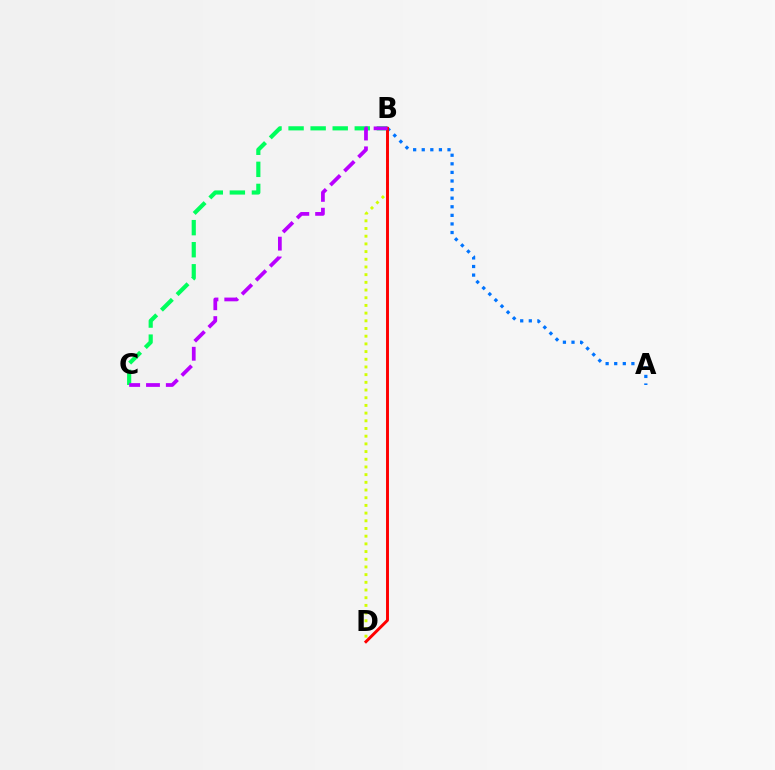{('B', 'C'): [{'color': '#00ff5c', 'line_style': 'dashed', 'thickness': 3.0}, {'color': '#b900ff', 'line_style': 'dashed', 'thickness': 2.69}], ('A', 'B'): [{'color': '#0074ff', 'line_style': 'dotted', 'thickness': 2.33}], ('B', 'D'): [{'color': '#d1ff00', 'line_style': 'dotted', 'thickness': 2.09}, {'color': '#ff0000', 'line_style': 'solid', 'thickness': 2.12}]}